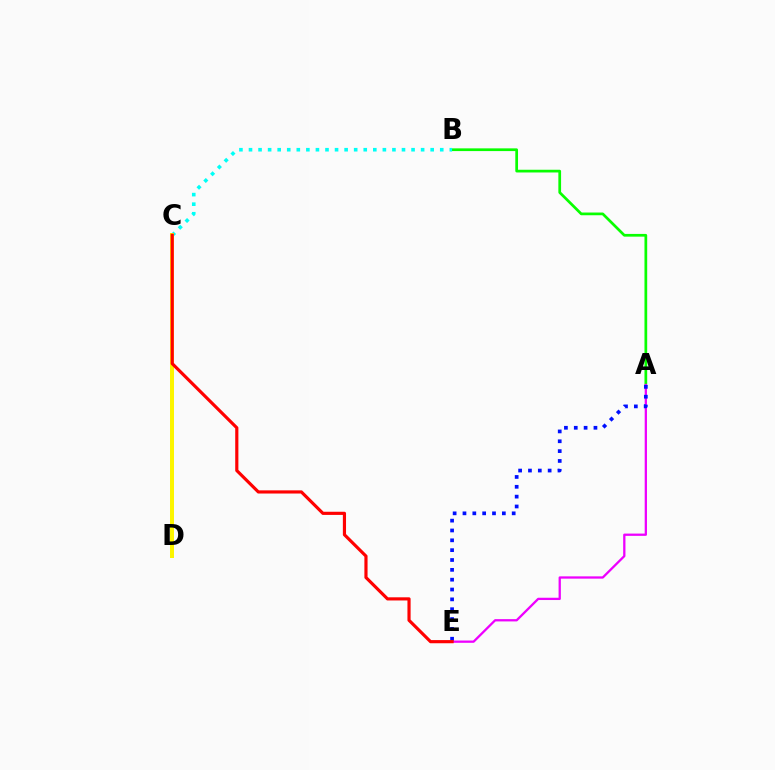{('A', 'B'): [{'color': '#08ff00', 'line_style': 'solid', 'thickness': 1.96}], ('A', 'E'): [{'color': '#ee00ff', 'line_style': 'solid', 'thickness': 1.64}, {'color': '#0010ff', 'line_style': 'dotted', 'thickness': 2.67}], ('B', 'C'): [{'color': '#00fff6', 'line_style': 'dotted', 'thickness': 2.6}], ('C', 'D'): [{'color': '#fcf500', 'line_style': 'solid', 'thickness': 2.87}], ('C', 'E'): [{'color': '#ff0000', 'line_style': 'solid', 'thickness': 2.28}]}